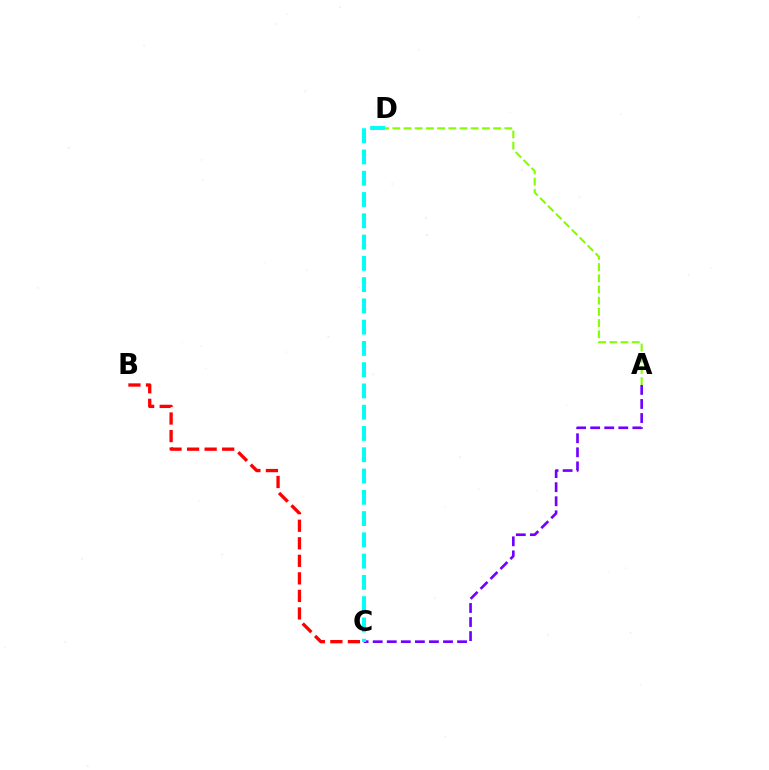{('A', 'D'): [{'color': '#84ff00', 'line_style': 'dashed', 'thickness': 1.52}], ('B', 'C'): [{'color': '#ff0000', 'line_style': 'dashed', 'thickness': 2.38}], ('A', 'C'): [{'color': '#7200ff', 'line_style': 'dashed', 'thickness': 1.91}], ('C', 'D'): [{'color': '#00fff6', 'line_style': 'dashed', 'thickness': 2.89}]}